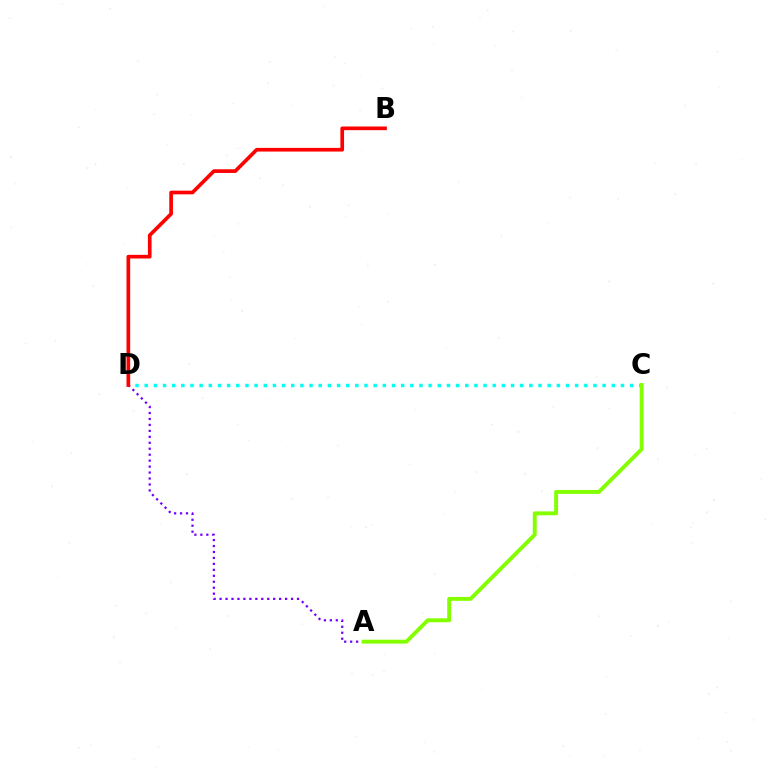{('C', 'D'): [{'color': '#00fff6', 'line_style': 'dotted', 'thickness': 2.49}], ('A', 'D'): [{'color': '#7200ff', 'line_style': 'dotted', 'thickness': 1.62}], ('B', 'D'): [{'color': '#ff0000', 'line_style': 'solid', 'thickness': 2.65}], ('A', 'C'): [{'color': '#84ff00', 'line_style': 'solid', 'thickness': 2.82}]}